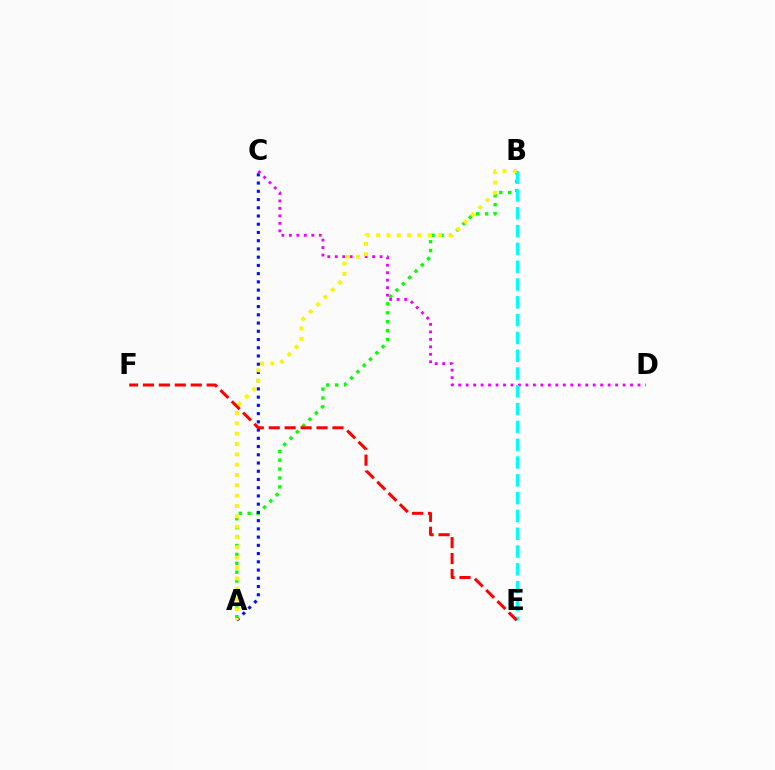{('A', 'B'): [{'color': '#08ff00', 'line_style': 'dotted', 'thickness': 2.42}, {'color': '#fcf500', 'line_style': 'dotted', 'thickness': 2.81}], ('A', 'C'): [{'color': '#0010ff', 'line_style': 'dotted', 'thickness': 2.24}], ('C', 'D'): [{'color': '#ee00ff', 'line_style': 'dotted', 'thickness': 2.03}], ('B', 'E'): [{'color': '#00fff6', 'line_style': 'dashed', 'thickness': 2.42}], ('E', 'F'): [{'color': '#ff0000', 'line_style': 'dashed', 'thickness': 2.16}]}